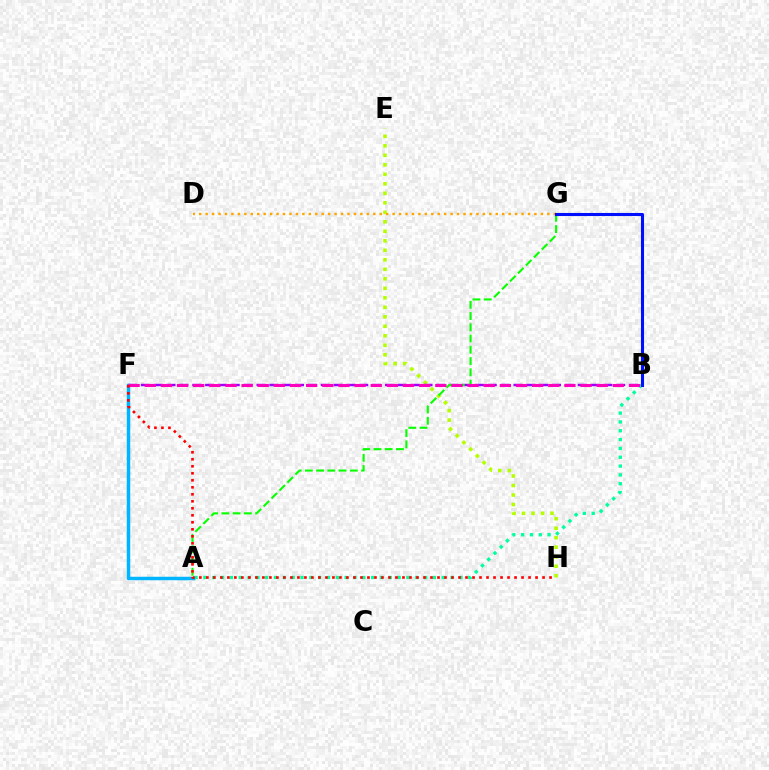{('A', 'B'): [{'color': '#00ff9d', 'line_style': 'dotted', 'thickness': 2.4}], ('E', 'H'): [{'color': '#b3ff00', 'line_style': 'dotted', 'thickness': 2.58}], ('B', 'F'): [{'color': '#9b00ff', 'line_style': 'dashed', 'thickness': 1.75}, {'color': '#ff00bd', 'line_style': 'dashed', 'thickness': 2.19}], ('A', 'F'): [{'color': '#00b5ff', 'line_style': 'solid', 'thickness': 2.5}], ('D', 'G'): [{'color': '#ffa500', 'line_style': 'dotted', 'thickness': 1.75}], ('A', 'G'): [{'color': '#08ff00', 'line_style': 'dashed', 'thickness': 1.53}], ('B', 'G'): [{'color': '#0010ff', 'line_style': 'solid', 'thickness': 2.21}], ('F', 'H'): [{'color': '#ff0000', 'line_style': 'dotted', 'thickness': 1.9}]}